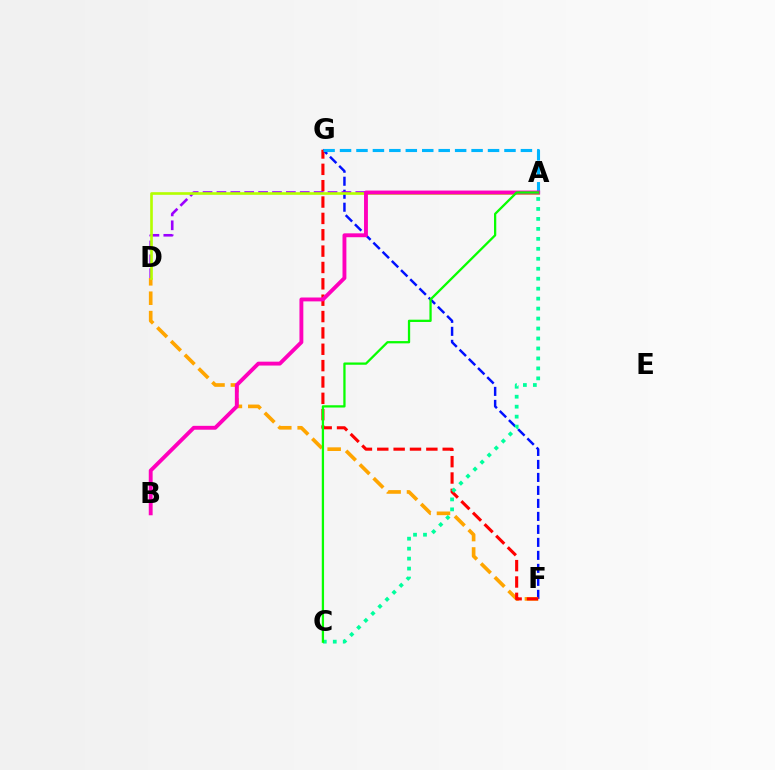{('F', 'G'): [{'color': '#0010ff', 'line_style': 'dashed', 'thickness': 1.77}, {'color': '#ff0000', 'line_style': 'dashed', 'thickness': 2.22}], ('D', 'F'): [{'color': '#ffa500', 'line_style': 'dashed', 'thickness': 2.64}], ('A', 'D'): [{'color': '#9b00ff', 'line_style': 'dashed', 'thickness': 1.89}, {'color': '#b3ff00', 'line_style': 'solid', 'thickness': 1.91}], ('A', 'G'): [{'color': '#00b5ff', 'line_style': 'dashed', 'thickness': 2.23}], ('A', 'B'): [{'color': '#ff00bd', 'line_style': 'solid', 'thickness': 2.79}], ('A', 'C'): [{'color': '#00ff9d', 'line_style': 'dotted', 'thickness': 2.71}, {'color': '#08ff00', 'line_style': 'solid', 'thickness': 1.64}]}